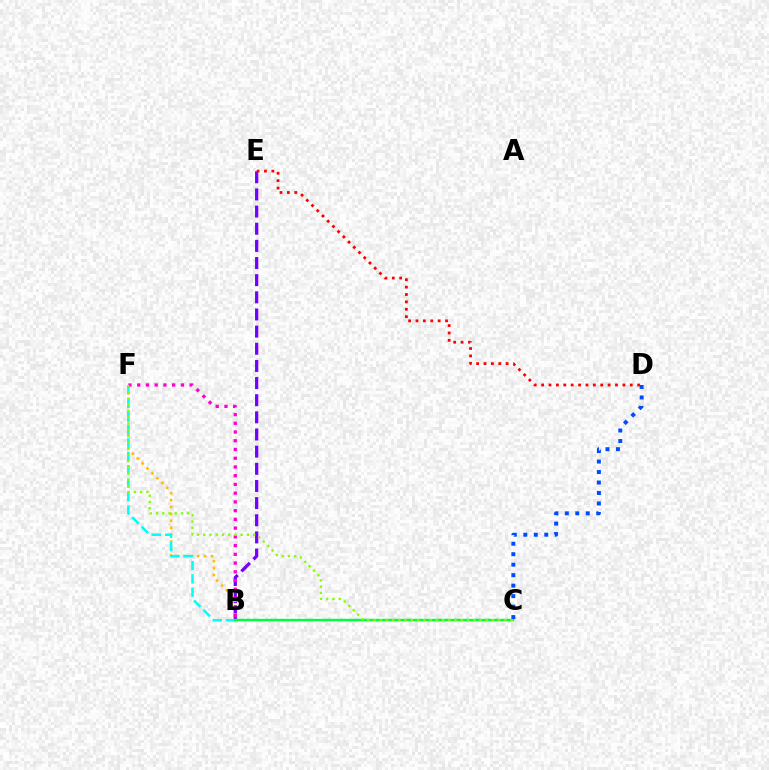{('B', 'E'): [{'color': '#7200ff', 'line_style': 'dashed', 'thickness': 2.33}], ('B', 'F'): [{'color': '#ffbd00', 'line_style': 'dotted', 'thickness': 1.88}, {'color': '#00fff6', 'line_style': 'dashed', 'thickness': 1.82}, {'color': '#ff00cf', 'line_style': 'dotted', 'thickness': 2.37}], ('D', 'E'): [{'color': '#ff0000', 'line_style': 'dotted', 'thickness': 2.01}], ('B', 'C'): [{'color': '#00ff39', 'line_style': 'solid', 'thickness': 1.73}], ('C', 'D'): [{'color': '#004bff', 'line_style': 'dotted', 'thickness': 2.85}], ('C', 'F'): [{'color': '#84ff00', 'line_style': 'dotted', 'thickness': 1.69}]}